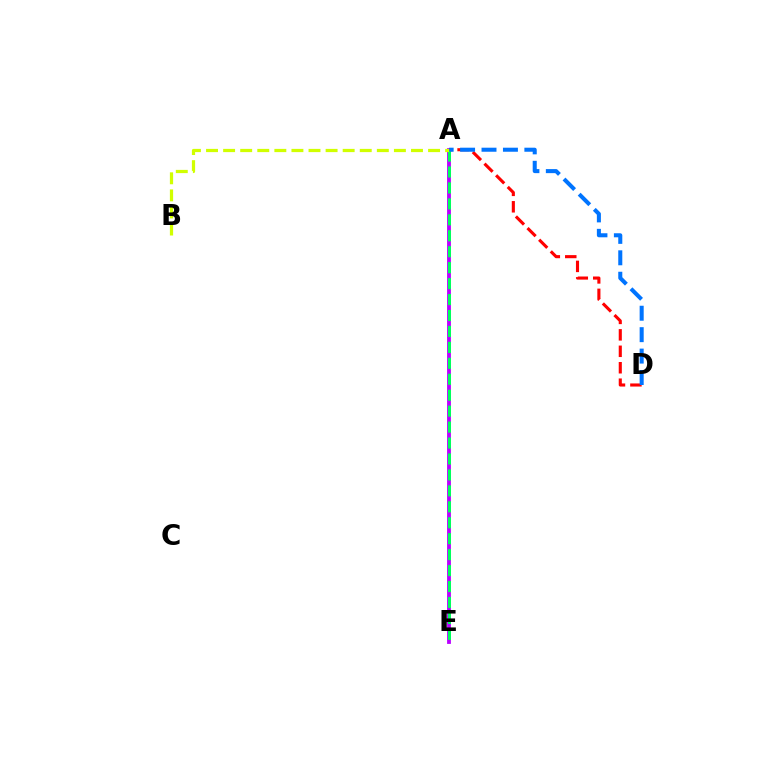{('A', 'E'): [{'color': '#b900ff', 'line_style': 'solid', 'thickness': 2.74}, {'color': '#00ff5c', 'line_style': 'dashed', 'thickness': 2.17}], ('A', 'D'): [{'color': '#ff0000', 'line_style': 'dashed', 'thickness': 2.23}, {'color': '#0074ff', 'line_style': 'dashed', 'thickness': 2.91}], ('A', 'B'): [{'color': '#d1ff00', 'line_style': 'dashed', 'thickness': 2.32}]}